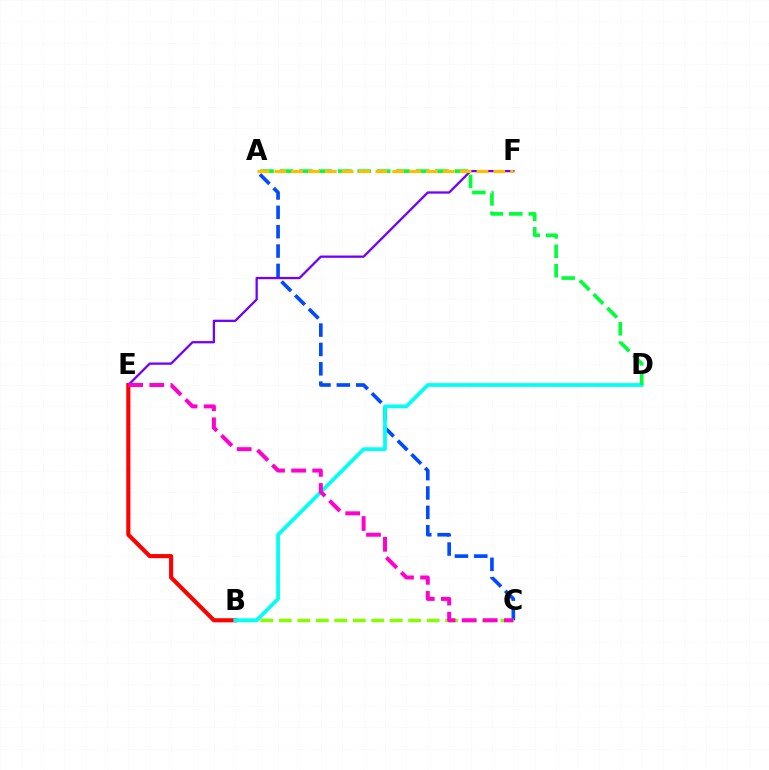{('A', 'C'): [{'color': '#004bff', 'line_style': 'dashed', 'thickness': 2.63}], ('E', 'F'): [{'color': '#7200ff', 'line_style': 'solid', 'thickness': 1.65}], ('B', 'C'): [{'color': '#84ff00', 'line_style': 'dashed', 'thickness': 2.51}], ('B', 'E'): [{'color': '#ff0000', 'line_style': 'solid', 'thickness': 2.96}], ('B', 'D'): [{'color': '#00fff6', 'line_style': 'solid', 'thickness': 2.69}], ('C', 'E'): [{'color': '#ff00cf', 'line_style': 'dashed', 'thickness': 2.86}], ('A', 'D'): [{'color': '#00ff39', 'line_style': 'dashed', 'thickness': 2.64}], ('A', 'F'): [{'color': '#ffbd00', 'line_style': 'dashed', 'thickness': 2.29}]}